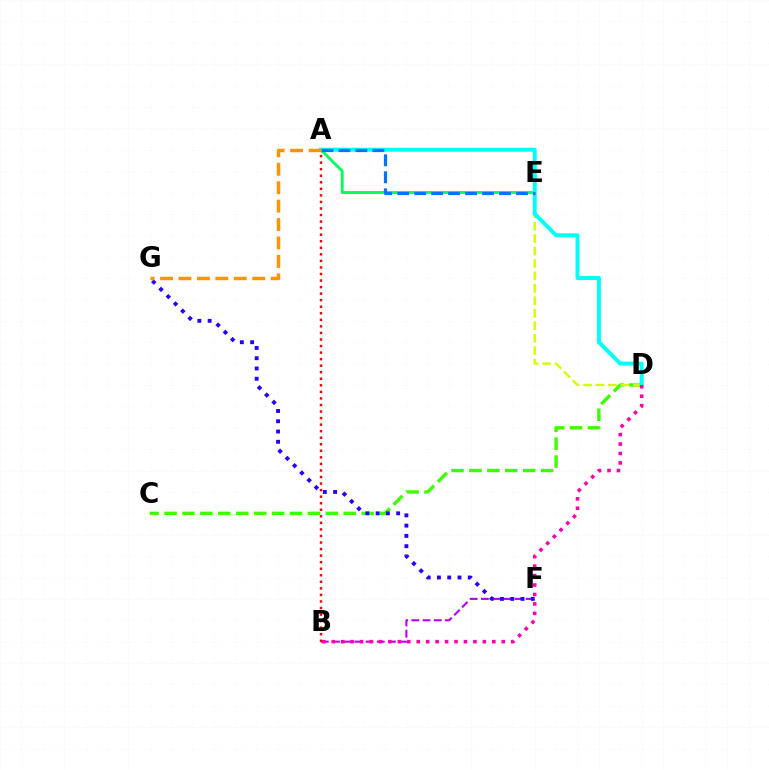{('B', 'F'): [{'color': '#b900ff', 'line_style': 'dashed', 'thickness': 1.52}], ('C', 'D'): [{'color': '#3dff00', 'line_style': 'dashed', 'thickness': 2.43}], ('D', 'E'): [{'color': '#d1ff00', 'line_style': 'dashed', 'thickness': 1.69}], ('A', 'B'): [{'color': '#ff0000', 'line_style': 'dotted', 'thickness': 1.78}], ('A', 'E'): [{'color': '#00ff5c', 'line_style': 'solid', 'thickness': 2.07}, {'color': '#0074ff', 'line_style': 'dashed', 'thickness': 2.31}], ('A', 'D'): [{'color': '#00fff6', 'line_style': 'solid', 'thickness': 2.85}], ('B', 'D'): [{'color': '#ff00ac', 'line_style': 'dotted', 'thickness': 2.57}], ('F', 'G'): [{'color': '#2500ff', 'line_style': 'dotted', 'thickness': 2.79}], ('A', 'G'): [{'color': '#ff9400', 'line_style': 'dashed', 'thickness': 2.5}]}